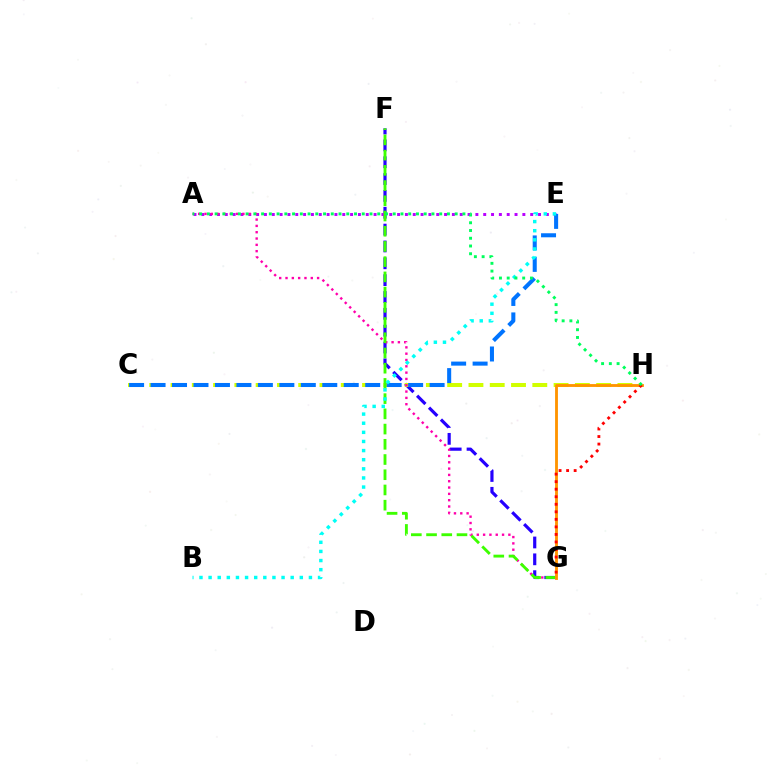{('F', 'G'): [{'color': '#2500ff', 'line_style': 'dashed', 'thickness': 2.29}, {'color': '#3dff00', 'line_style': 'dashed', 'thickness': 2.07}], ('A', 'E'): [{'color': '#b900ff', 'line_style': 'dotted', 'thickness': 2.13}], ('C', 'H'): [{'color': '#d1ff00', 'line_style': 'dashed', 'thickness': 2.89}], ('A', 'G'): [{'color': '#ff00ac', 'line_style': 'dotted', 'thickness': 1.72}], ('G', 'H'): [{'color': '#ff9400', 'line_style': 'solid', 'thickness': 2.05}, {'color': '#ff0000', 'line_style': 'dotted', 'thickness': 2.05}], ('C', 'E'): [{'color': '#0074ff', 'line_style': 'dashed', 'thickness': 2.92}], ('B', 'E'): [{'color': '#00fff6', 'line_style': 'dotted', 'thickness': 2.48}], ('A', 'H'): [{'color': '#00ff5c', 'line_style': 'dotted', 'thickness': 2.1}]}